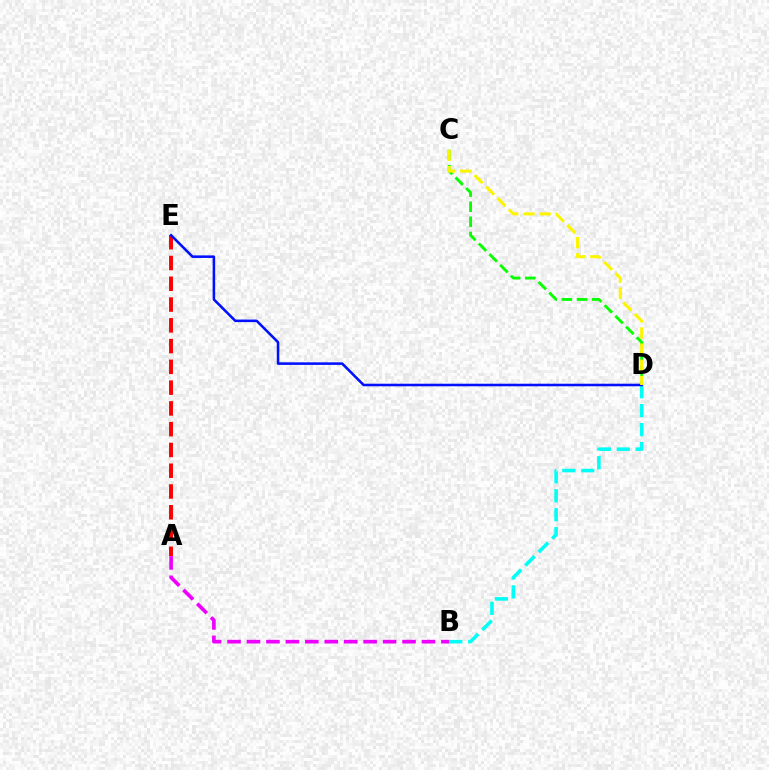{('A', 'E'): [{'color': '#ff0000', 'line_style': 'dashed', 'thickness': 2.82}], ('B', 'D'): [{'color': '#00fff6', 'line_style': 'dashed', 'thickness': 2.58}], ('C', 'D'): [{'color': '#08ff00', 'line_style': 'dashed', 'thickness': 2.06}, {'color': '#fcf500', 'line_style': 'dashed', 'thickness': 2.2}], ('D', 'E'): [{'color': '#0010ff', 'line_style': 'solid', 'thickness': 1.84}], ('A', 'B'): [{'color': '#ee00ff', 'line_style': 'dashed', 'thickness': 2.64}]}